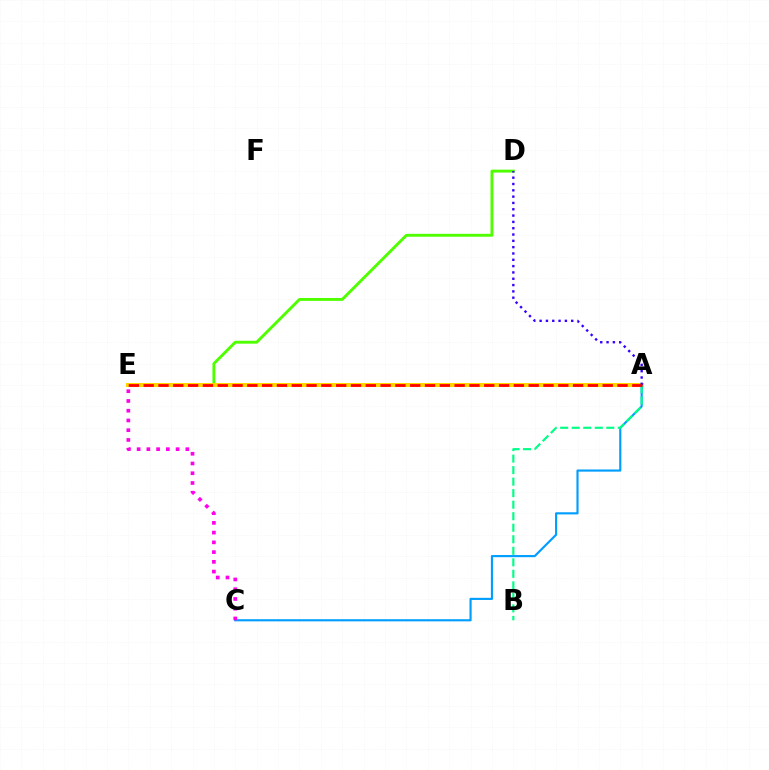{('D', 'E'): [{'color': '#4fff00', 'line_style': 'solid', 'thickness': 2.09}], ('A', 'E'): [{'color': '#ffd500', 'line_style': 'solid', 'thickness': 2.87}, {'color': '#ff0000', 'line_style': 'dashed', 'thickness': 2.01}], ('A', 'C'): [{'color': '#009eff', 'line_style': 'solid', 'thickness': 1.54}], ('A', 'B'): [{'color': '#00ff86', 'line_style': 'dashed', 'thickness': 1.57}], ('A', 'D'): [{'color': '#3700ff', 'line_style': 'dotted', 'thickness': 1.72}], ('C', 'E'): [{'color': '#ff00ed', 'line_style': 'dotted', 'thickness': 2.65}]}